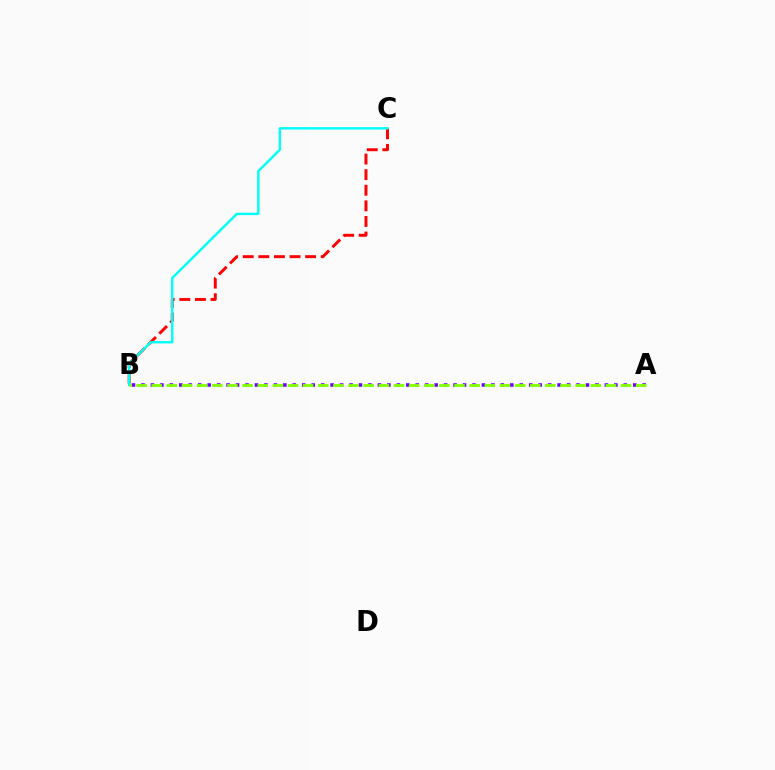{('B', 'C'): [{'color': '#ff0000', 'line_style': 'dashed', 'thickness': 2.12}, {'color': '#00fff6', 'line_style': 'solid', 'thickness': 1.75}], ('A', 'B'): [{'color': '#7200ff', 'line_style': 'dotted', 'thickness': 2.57}, {'color': '#84ff00', 'line_style': 'dashed', 'thickness': 2.06}]}